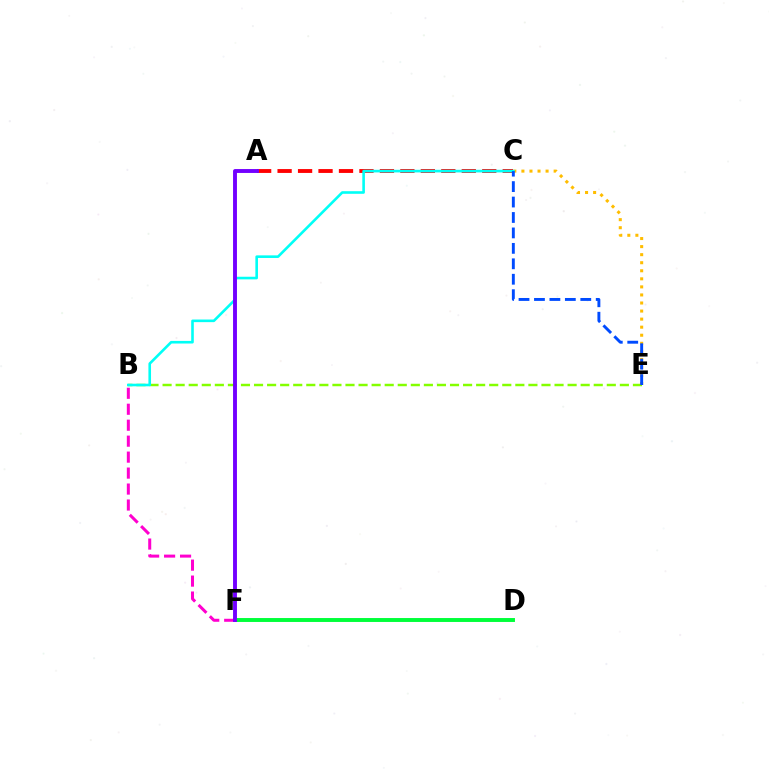{('B', 'E'): [{'color': '#84ff00', 'line_style': 'dashed', 'thickness': 1.77}], ('D', 'F'): [{'color': '#00ff39', 'line_style': 'solid', 'thickness': 2.82}], ('C', 'E'): [{'color': '#ffbd00', 'line_style': 'dotted', 'thickness': 2.19}, {'color': '#004bff', 'line_style': 'dashed', 'thickness': 2.1}], ('A', 'C'): [{'color': '#ff0000', 'line_style': 'dashed', 'thickness': 2.78}], ('B', 'C'): [{'color': '#00fff6', 'line_style': 'solid', 'thickness': 1.88}], ('B', 'F'): [{'color': '#ff00cf', 'line_style': 'dashed', 'thickness': 2.17}], ('A', 'F'): [{'color': '#7200ff', 'line_style': 'solid', 'thickness': 2.81}]}